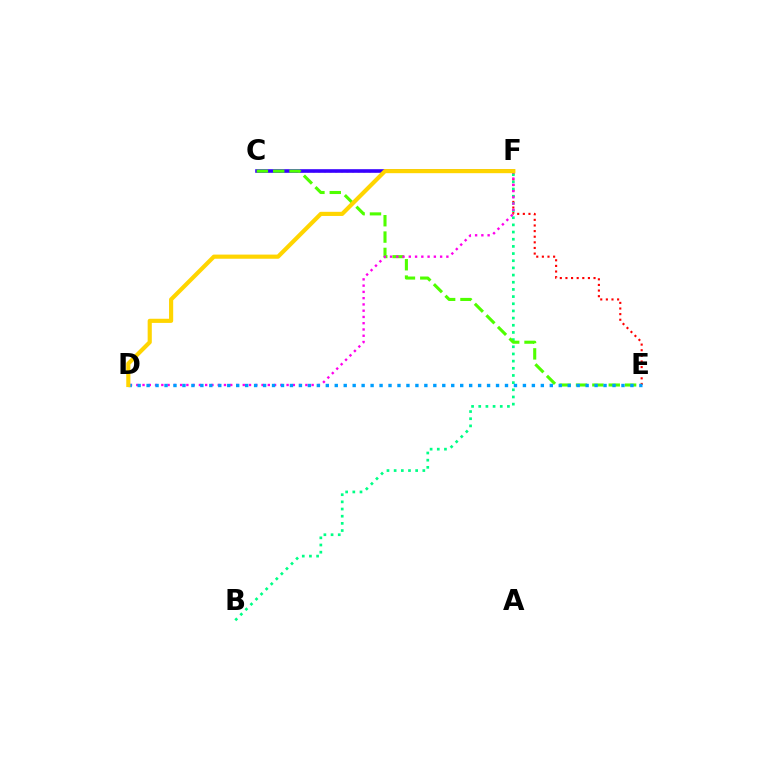{('C', 'E'): [{'color': '#ff0000', 'line_style': 'dotted', 'thickness': 1.53}, {'color': '#4fff00', 'line_style': 'dashed', 'thickness': 2.22}], ('C', 'F'): [{'color': '#3700ff', 'line_style': 'solid', 'thickness': 2.6}], ('B', 'F'): [{'color': '#00ff86', 'line_style': 'dotted', 'thickness': 1.95}], ('D', 'F'): [{'color': '#ff00ed', 'line_style': 'dotted', 'thickness': 1.7}, {'color': '#ffd500', 'line_style': 'solid', 'thickness': 2.98}], ('D', 'E'): [{'color': '#009eff', 'line_style': 'dotted', 'thickness': 2.43}]}